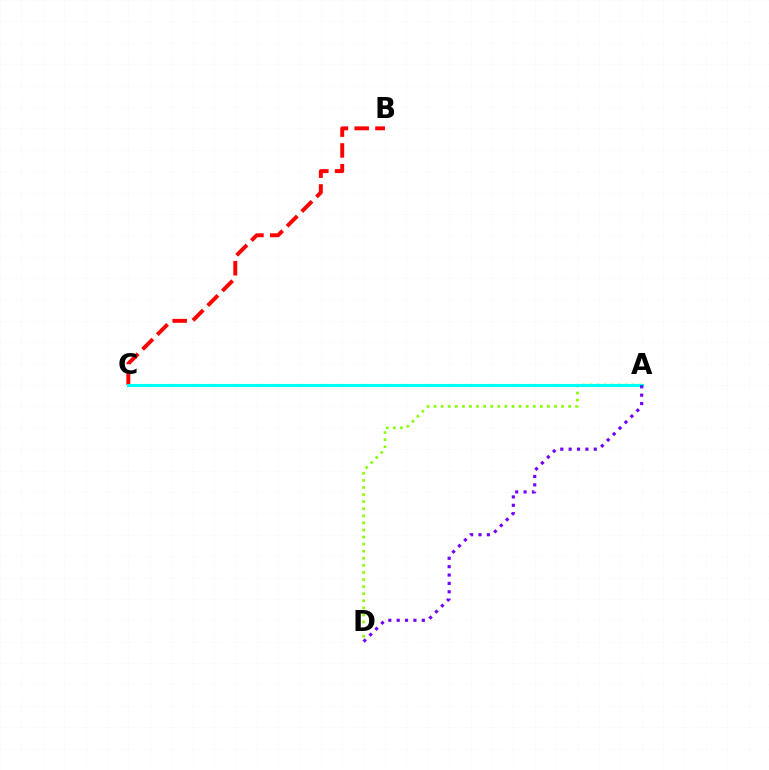{('A', 'D'): [{'color': '#84ff00', 'line_style': 'dotted', 'thickness': 1.92}, {'color': '#7200ff', 'line_style': 'dotted', 'thickness': 2.27}], ('B', 'C'): [{'color': '#ff0000', 'line_style': 'dashed', 'thickness': 2.82}], ('A', 'C'): [{'color': '#00fff6', 'line_style': 'solid', 'thickness': 2.23}]}